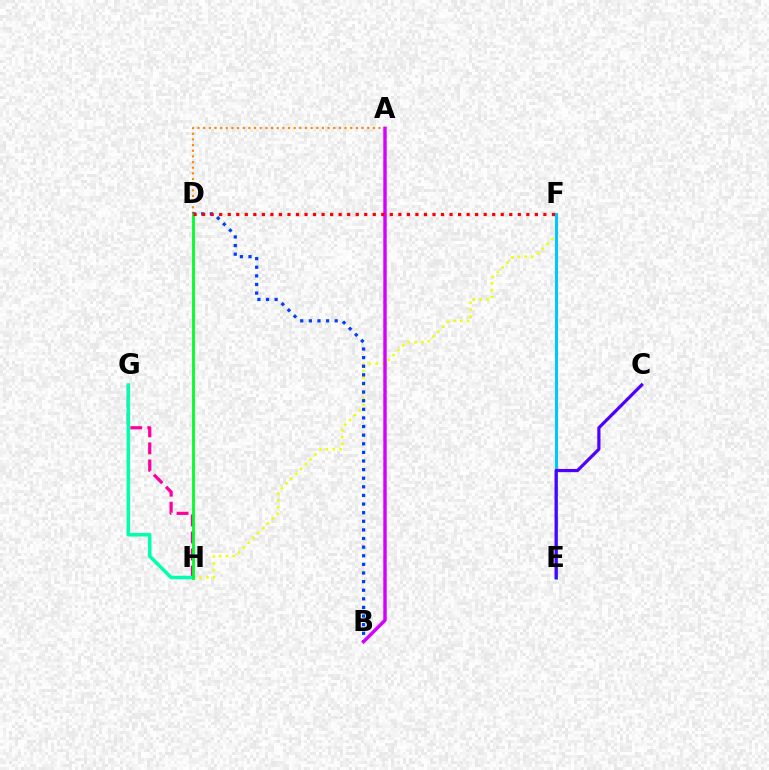{('G', 'H'): [{'color': '#ff00a0', 'line_style': 'dashed', 'thickness': 2.32}, {'color': '#00ffaf', 'line_style': 'solid', 'thickness': 2.52}], ('F', 'H'): [{'color': '#eeff00', 'line_style': 'dotted', 'thickness': 1.85}], ('A', 'D'): [{'color': '#ff8800', 'line_style': 'dotted', 'thickness': 1.54}], ('E', 'F'): [{'color': '#66ff00', 'line_style': 'dotted', 'thickness': 1.98}, {'color': '#00c7ff', 'line_style': 'solid', 'thickness': 2.18}], ('B', 'D'): [{'color': '#003fff', 'line_style': 'dotted', 'thickness': 2.34}], ('A', 'B'): [{'color': '#d600ff', 'line_style': 'solid', 'thickness': 2.46}], ('C', 'E'): [{'color': '#4f00ff', 'line_style': 'solid', 'thickness': 2.31}], ('D', 'H'): [{'color': '#00ff27', 'line_style': 'solid', 'thickness': 2.03}], ('D', 'F'): [{'color': '#ff0000', 'line_style': 'dotted', 'thickness': 2.32}]}